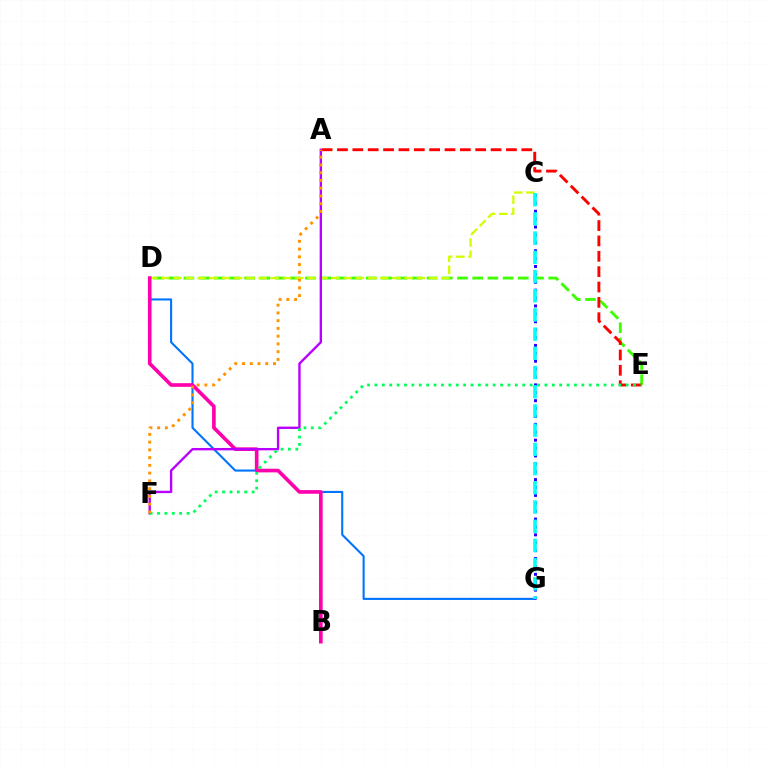{('D', 'G'): [{'color': '#0074ff', 'line_style': 'solid', 'thickness': 1.51}], ('D', 'E'): [{'color': '#3dff00', 'line_style': 'dashed', 'thickness': 2.07}], ('C', 'D'): [{'color': '#d1ff00', 'line_style': 'dashed', 'thickness': 1.65}], ('C', 'G'): [{'color': '#2500ff', 'line_style': 'dotted', 'thickness': 2.14}, {'color': '#00fff6', 'line_style': 'dashed', 'thickness': 2.61}], ('A', 'E'): [{'color': '#ff0000', 'line_style': 'dashed', 'thickness': 2.09}], ('B', 'D'): [{'color': '#ff00ac', 'line_style': 'solid', 'thickness': 2.62}], ('A', 'F'): [{'color': '#b900ff', 'line_style': 'solid', 'thickness': 1.7}, {'color': '#ff9400', 'line_style': 'dotted', 'thickness': 2.11}], ('E', 'F'): [{'color': '#00ff5c', 'line_style': 'dotted', 'thickness': 2.01}]}